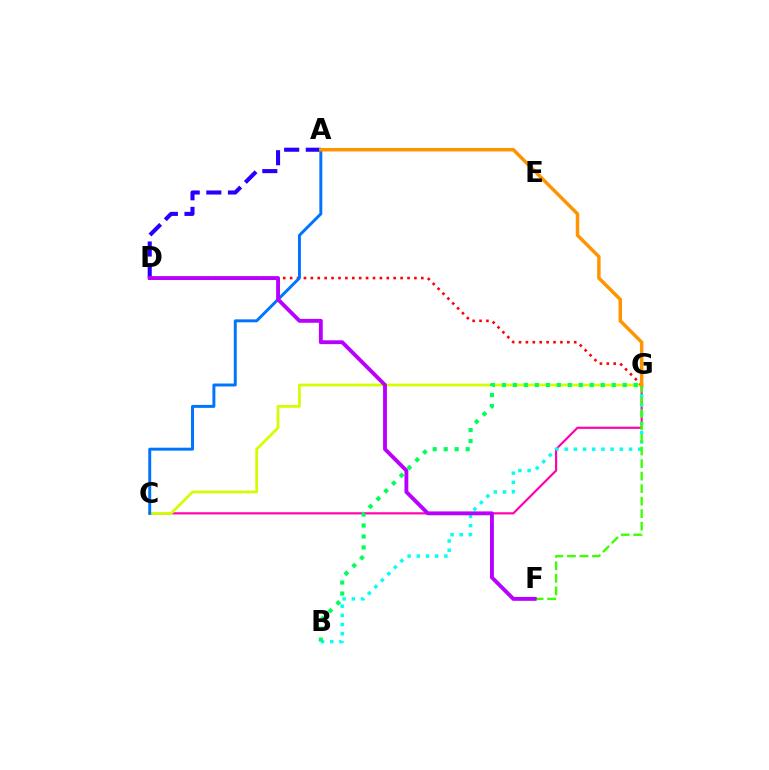{('C', 'G'): [{'color': '#ff00ac', 'line_style': 'solid', 'thickness': 1.56}, {'color': '#d1ff00', 'line_style': 'solid', 'thickness': 1.98}], ('B', 'G'): [{'color': '#00fff6', 'line_style': 'dotted', 'thickness': 2.5}, {'color': '#00ff5c', 'line_style': 'dotted', 'thickness': 2.98}], ('D', 'G'): [{'color': '#ff0000', 'line_style': 'dotted', 'thickness': 1.88}], ('A', 'D'): [{'color': '#2500ff', 'line_style': 'dashed', 'thickness': 2.94}], ('A', 'C'): [{'color': '#0074ff', 'line_style': 'solid', 'thickness': 2.13}], ('F', 'G'): [{'color': '#3dff00', 'line_style': 'dashed', 'thickness': 1.7}], ('D', 'F'): [{'color': '#b900ff', 'line_style': 'solid', 'thickness': 2.78}], ('A', 'G'): [{'color': '#ff9400', 'line_style': 'solid', 'thickness': 2.5}]}